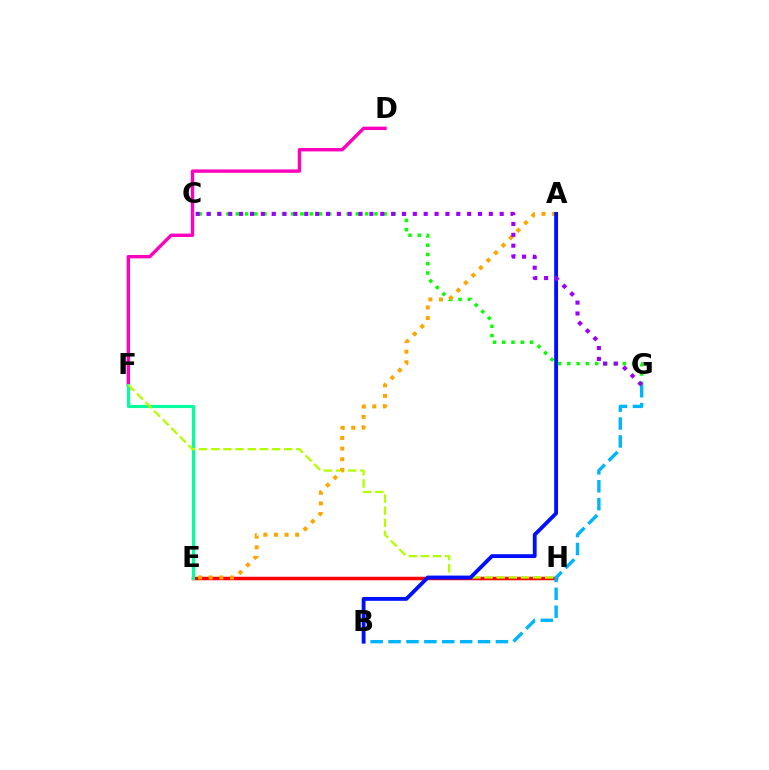{('E', 'H'): [{'color': '#ff0000', 'line_style': 'solid', 'thickness': 2.52}], ('D', 'F'): [{'color': '#ff00bd', 'line_style': 'solid', 'thickness': 2.44}], ('E', 'F'): [{'color': '#00ff9d', 'line_style': 'solid', 'thickness': 2.26}], ('F', 'H'): [{'color': '#b3ff00', 'line_style': 'dashed', 'thickness': 1.65}], ('C', 'G'): [{'color': '#08ff00', 'line_style': 'dotted', 'thickness': 2.51}, {'color': '#9b00ff', 'line_style': 'dotted', 'thickness': 2.95}], ('A', 'E'): [{'color': '#ffa500', 'line_style': 'dotted', 'thickness': 2.88}], ('B', 'G'): [{'color': '#00b5ff', 'line_style': 'dashed', 'thickness': 2.43}], ('A', 'B'): [{'color': '#0010ff', 'line_style': 'solid', 'thickness': 2.76}]}